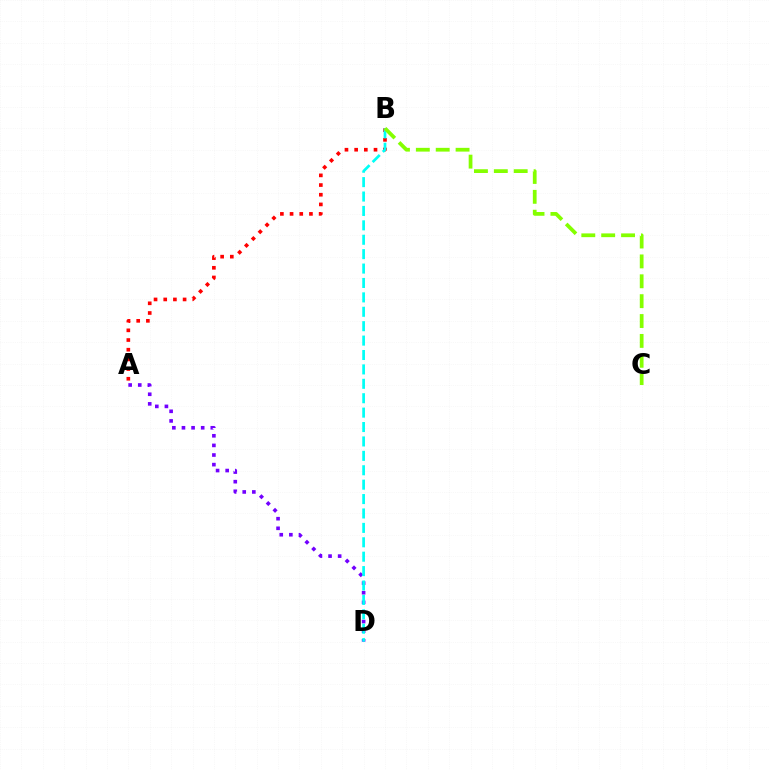{('A', 'B'): [{'color': '#ff0000', 'line_style': 'dotted', 'thickness': 2.63}], ('A', 'D'): [{'color': '#7200ff', 'line_style': 'dotted', 'thickness': 2.61}], ('B', 'D'): [{'color': '#00fff6', 'line_style': 'dashed', 'thickness': 1.96}], ('B', 'C'): [{'color': '#84ff00', 'line_style': 'dashed', 'thickness': 2.7}]}